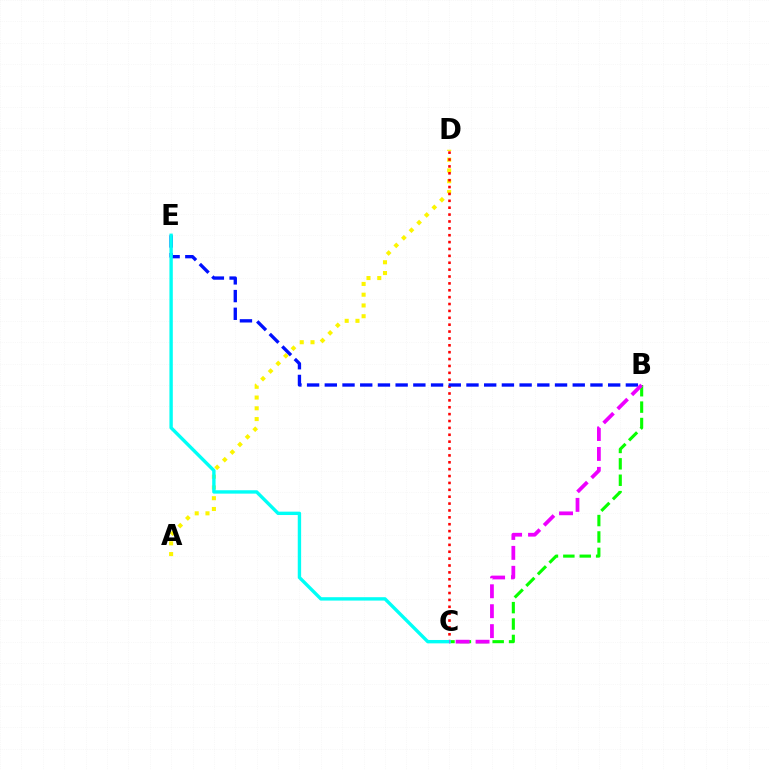{('A', 'D'): [{'color': '#fcf500', 'line_style': 'dotted', 'thickness': 2.92}], ('B', 'C'): [{'color': '#08ff00', 'line_style': 'dashed', 'thickness': 2.23}, {'color': '#ee00ff', 'line_style': 'dashed', 'thickness': 2.71}], ('C', 'D'): [{'color': '#ff0000', 'line_style': 'dotted', 'thickness': 1.87}], ('B', 'E'): [{'color': '#0010ff', 'line_style': 'dashed', 'thickness': 2.41}], ('C', 'E'): [{'color': '#00fff6', 'line_style': 'solid', 'thickness': 2.43}]}